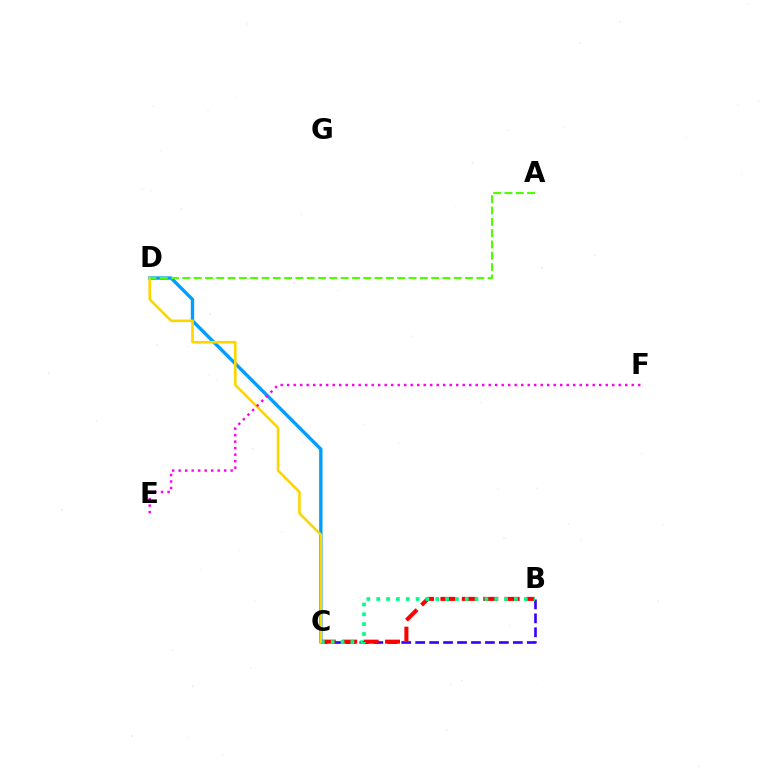{('B', 'C'): [{'color': '#3700ff', 'line_style': 'dashed', 'thickness': 1.9}, {'color': '#ff0000', 'line_style': 'dashed', 'thickness': 2.91}, {'color': '#00ff86', 'line_style': 'dotted', 'thickness': 2.67}], ('C', 'D'): [{'color': '#009eff', 'line_style': 'solid', 'thickness': 2.43}, {'color': '#ffd500', 'line_style': 'solid', 'thickness': 1.89}], ('A', 'D'): [{'color': '#4fff00', 'line_style': 'dashed', 'thickness': 1.54}], ('E', 'F'): [{'color': '#ff00ed', 'line_style': 'dotted', 'thickness': 1.77}]}